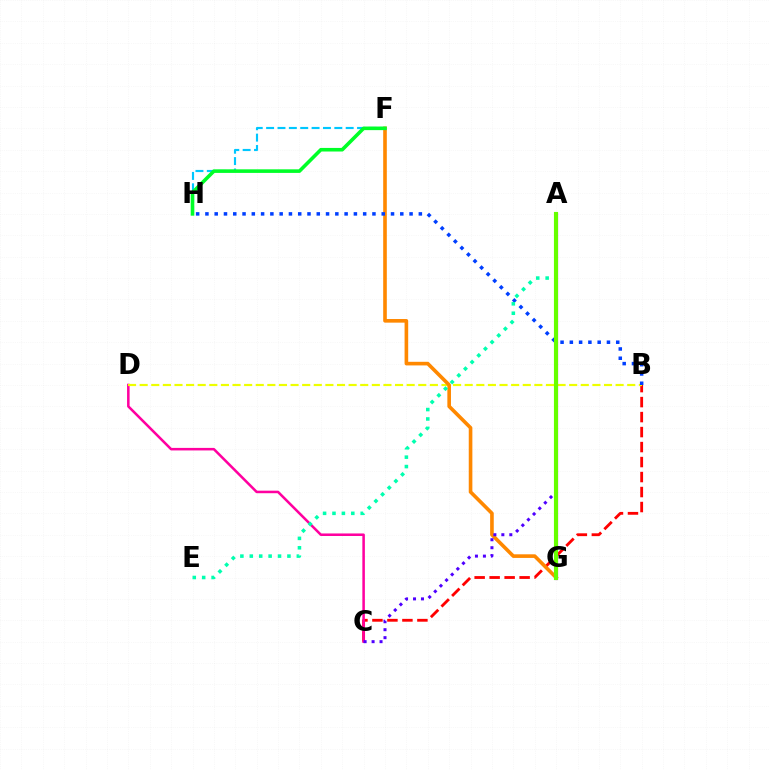{('B', 'C'): [{'color': '#ff0000', 'line_style': 'dashed', 'thickness': 2.04}], ('C', 'D'): [{'color': '#ff00a0', 'line_style': 'solid', 'thickness': 1.83}], ('B', 'D'): [{'color': '#eeff00', 'line_style': 'dashed', 'thickness': 1.58}], ('F', 'H'): [{'color': '#00c7ff', 'line_style': 'dashed', 'thickness': 1.54}, {'color': '#00ff27', 'line_style': 'solid', 'thickness': 2.58}], ('F', 'G'): [{'color': '#ff8800', 'line_style': 'solid', 'thickness': 2.61}], ('A', 'G'): [{'color': '#d600ff', 'line_style': 'solid', 'thickness': 2.26}, {'color': '#66ff00', 'line_style': 'solid', 'thickness': 2.97}], ('A', 'C'): [{'color': '#4f00ff', 'line_style': 'dotted', 'thickness': 2.16}], ('B', 'H'): [{'color': '#003fff', 'line_style': 'dotted', 'thickness': 2.52}], ('A', 'E'): [{'color': '#00ffaf', 'line_style': 'dotted', 'thickness': 2.56}]}